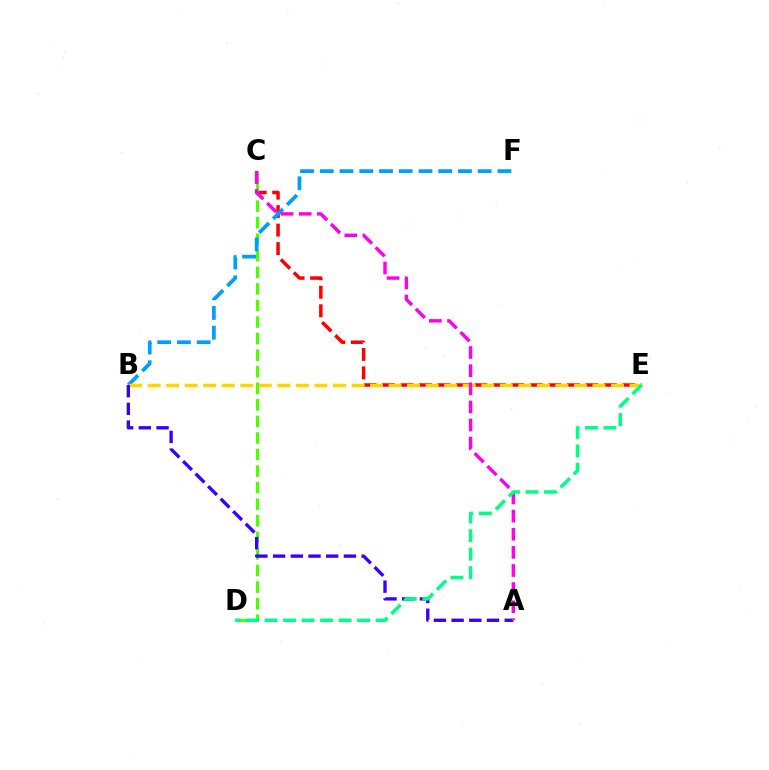{('C', 'E'): [{'color': '#ff0000', 'line_style': 'dashed', 'thickness': 2.51}], ('C', 'D'): [{'color': '#4fff00', 'line_style': 'dashed', 'thickness': 2.25}], ('B', 'F'): [{'color': '#009eff', 'line_style': 'dashed', 'thickness': 2.68}], ('B', 'E'): [{'color': '#ffd500', 'line_style': 'dashed', 'thickness': 2.52}], ('A', 'B'): [{'color': '#3700ff', 'line_style': 'dashed', 'thickness': 2.41}], ('A', 'C'): [{'color': '#ff00ed', 'line_style': 'dashed', 'thickness': 2.46}], ('D', 'E'): [{'color': '#00ff86', 'line_style': 'dashed', 'thickness': 2.51}]}